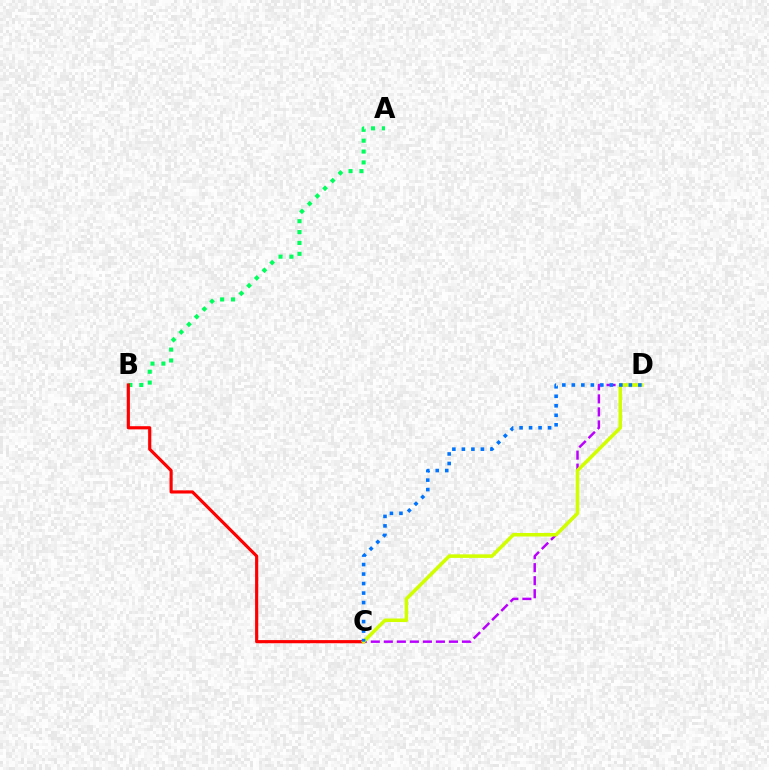{('A', 'B'): [{'color': '#00ff5c', 'line_style': 'dotted', 'thickness': 2.95}], ('B', 'C'): [{'color': '#ff0000', 'line_style': 'solid', 'thickness': 2.27}], ('C', 'D'): [{'color': '#b900ff', 'line_style': 'dashed', 'thickness': 1.77}, {'color': '#d1ff00', 'line_style': 'solid', 'thickness': 2.55}, {'color': '#0074ff', 'line_style': 'dotted', 'thickness': 2.58}]}